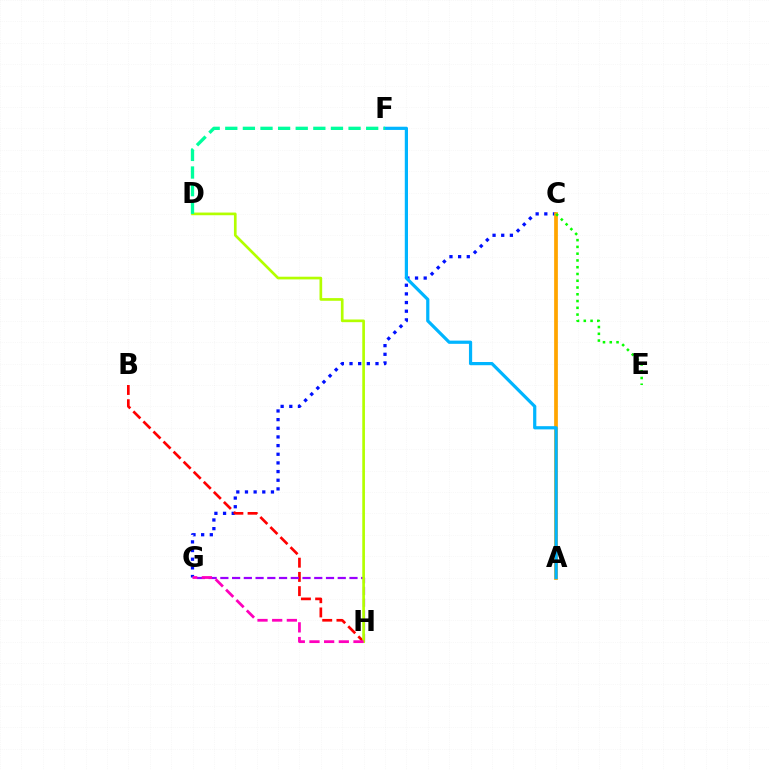{('C', 'G'): [{'color': '#0010ff', 'line_style': 'dotted', 'thickness': 2.35}], ('A', 'C'): [{'color': '#ffa500', 'line_style': 'solid', 'thickness': 2.69}], ('A', 'F'): [{'color': '#00b5ff', 'line_style': 'solid', 'thickness': 2.31}], ('B', 'H'): [{'color': '#ff0000', 'line_style': 'dashed', 'thickness': 1.93}], ('C', 'E'): [{'color': '#08ff00', 'line_style': 'dotted', 'thickness': 1.84}], ('G', 'H'): [{'color': '#9b00ff', 'line_style': 'dashed', 'thickness': 1.59}, {'color': '#ff00bd', 'line_style': 'dashed', 'thickness': 1.99}], ('D', 'H'): [{'color': '#b3ff00', 'line_style': 'solid', 'thickness': 1.93}], ('D', 'F'): [{'color': '#00ff9d', 'line_style': 'dashed', 'thickness': 2.39}]}